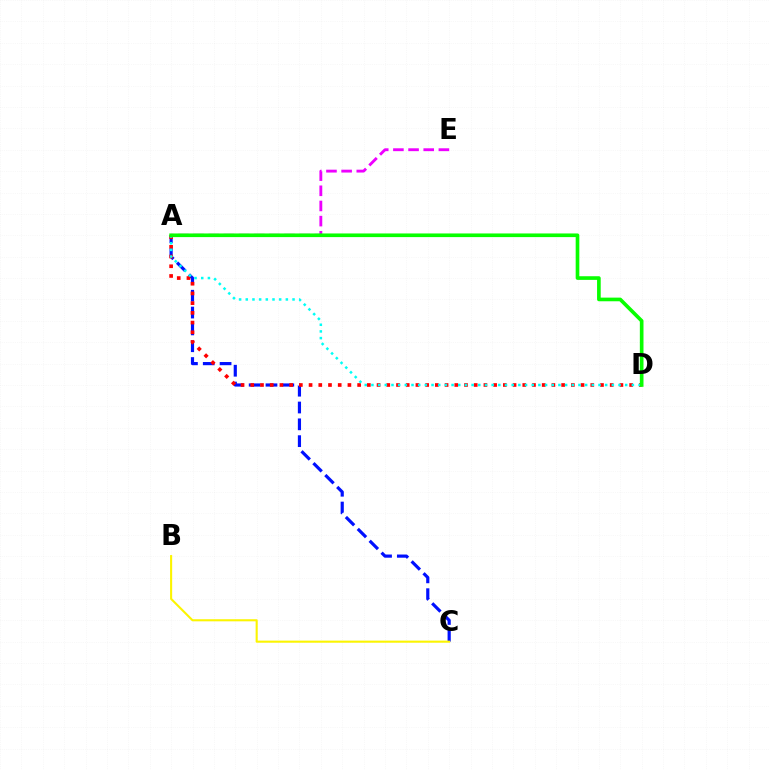{('A', 'C'): [{'color': '#0010ff', 'line_style': 'dashed', 'thickness': 2.29}], ('A', 'D'): [{'color': '#ff0000', 'line_style': 'dotted', 'thickness': 2.64}, {'color': '#00fff6', 'line_style': 'dotted', 'thickness': 1.81}, {'color': '#08ff00', 'line_style': 'solid', 'thickness': 2.63}], ('B', 'C'): [{'color': '#fcf500', 'line_style': 'solid', 'thickness': 1.51}], ('A', 'E'): [{'color': '#ee00ff', 'line_style': 'dashed', 'thickness': 2.06}]}